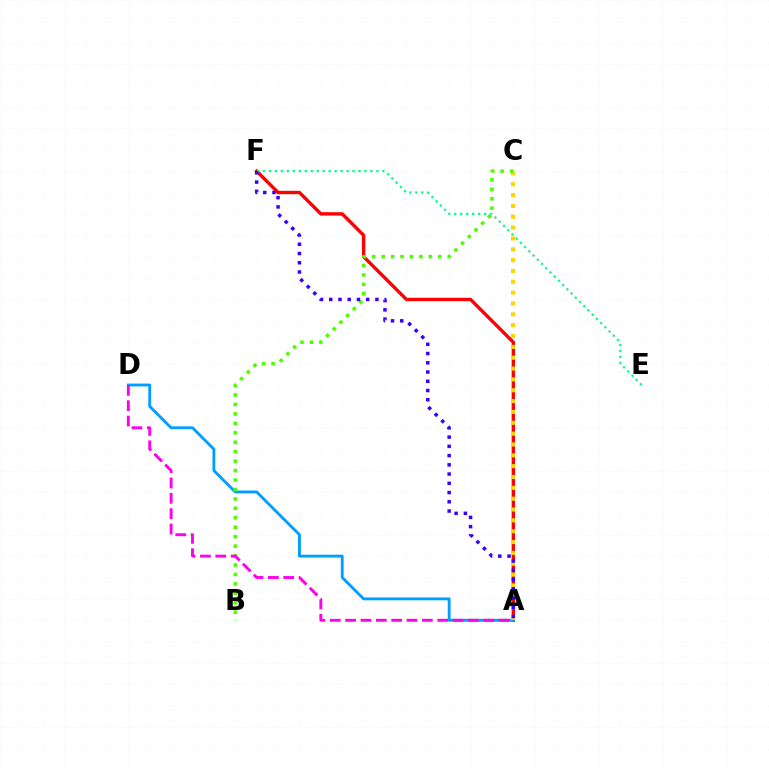{('A', 'F'): [{'color': '#ff0000', 'line_style': 'solid', 'thickness': 2.43}, {'color': '#3700ff', 'line_style': 'dotted', 'thickness': 2.51}], ('E', 'F'): [{'color': '#00ff86', 'line_style': 'dotted', 'thickness': 1.62}], ('A', 'D'): [{'color': '#009eff', 'line_style': 'solid', 'thickness': 2.05}, {'color': '#ff00ed', 'line_style': 'dashed', 'thickness': 2.09}], ('A', 'C'): [{'color': '#ffd500', 'line_style': 'dotted', 'thickness': 2.95}], ('B', 'C'): [{'color': '#4fff00', 'line_style': 'dotted', 'thickness': 2.57}]}